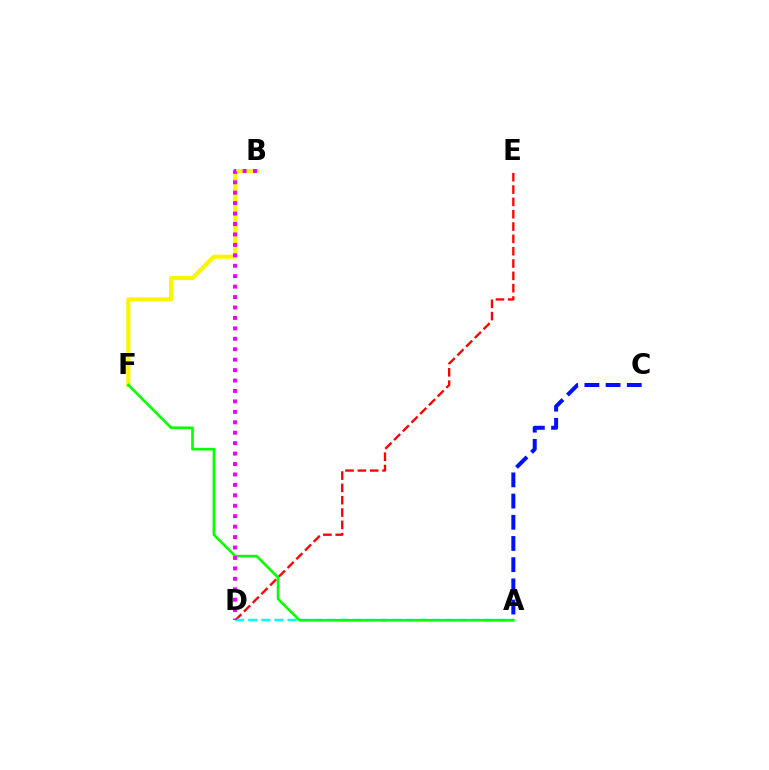{('D', 'E'): [{'color': '#ff0000', 'line_style': 'dashed', 'thickness': 1.67}], ('A', 'D'): [{'color': '#00fff6', 'line_style': 'dashed', 'thickness': 1.78}], ('B', 'F'): [{'color': '#fcf500', 'line_style': 'solid', 'thickness': 2.97}], ('A', 'F'): [{'color': '#08ff00', 'line_style': 'solid', 'thickness': 1.9}], ('A', 'C'): [{'color': '#0010ff', 'line_style': 'dashed', 'thickness': 2.88}], ('B', 'D'): [{'color': '#ee00ff', 'line_style': 'dotted', 'thickness': 2.84}]}